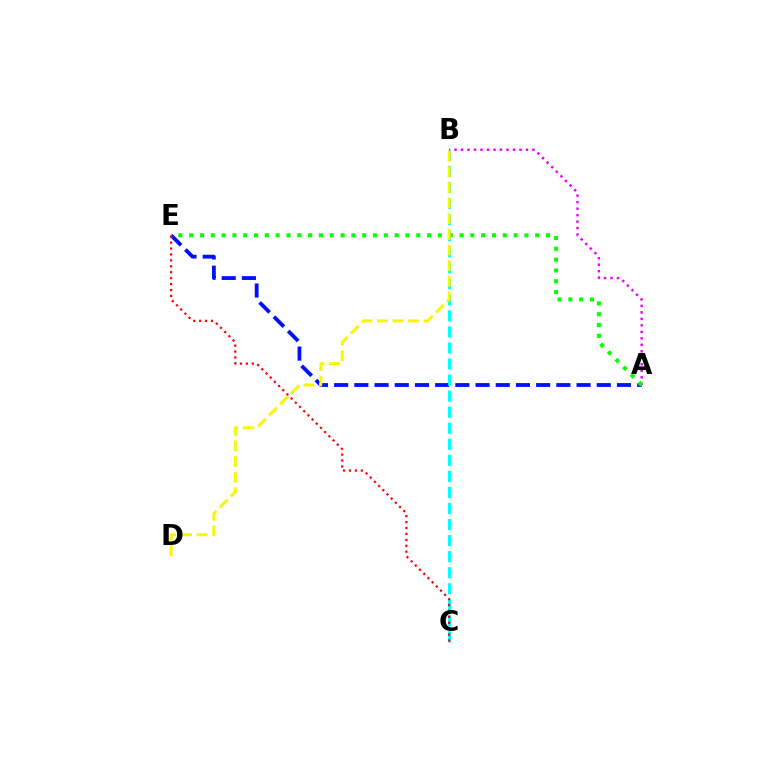{('A', 'E'): [{'color': '#0010ff', 'line_style': 'dashed', 'thickness': 2.74}, {'color': '#08ff00', 'line_style': 'dotted', 'thickness': 2.94}], ('B', 'C'): [{'color': '#00fff6', 'line_style': 'dashed', 'thickness': 2.18}], ('A', 'B'): [{'color': '#ee00ff', 'line_style': 'dotted', 'thickness': 1.76}], ('C', 'E'): [{'color': '#ff0000', 'line_style': 'dotted', 'thickness': 1.61}], ('B', 'D'): [{'color': '#fcf500', 'line_style': 'dashed', 'thickness': 2.12}]}